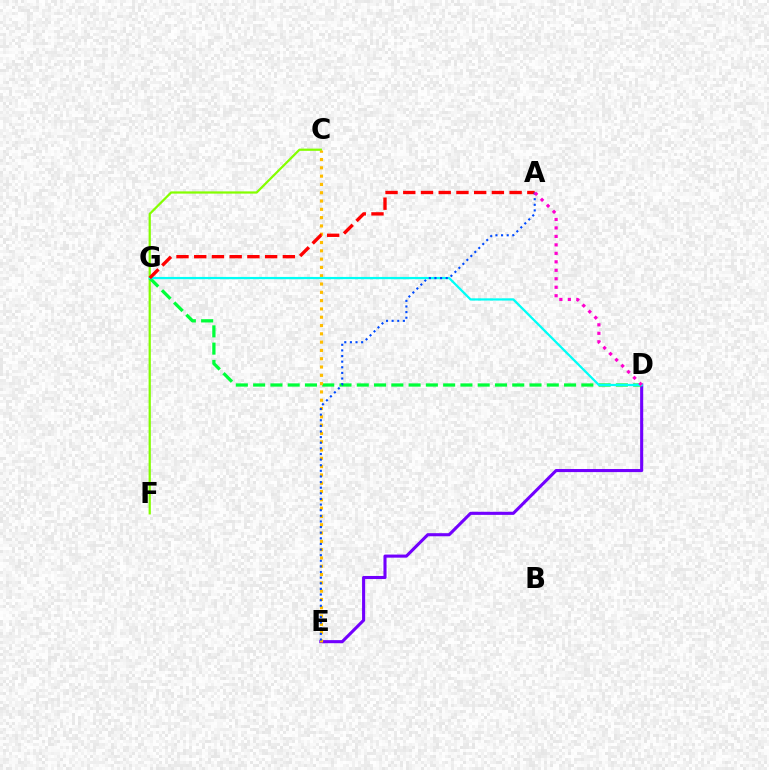{('D', 'E'): [{'color': '#7200ff', 'line_style': 'solid', 'thickness': 2.22}], ('C', 'F'): [{'color': '#84ff00', 'line_style': 'solid', 'thickness': 1.61}], ('D', 'G'): [{'color': '#00ff39', 'line_style': 'dashed', 'thickness': 2.35}, {'color': '#00fff6', 'line_style': 'solid', 'thickness': 1.62}], ('C', 'E'): [{'color': '#ffbd00', 'line_style': 'dotted', 'thickness': 2.26}], ('A', 'G'): [{'color': '#ff0000', 'line_style': 'dashed', 'thickness': 2.41}], ('A', 'E'): [{'color': '#004bff', 'line_style': 'dotted', 'thickness': 1.53}], ('A', 'D'): [{'color': '#ff00cf', 'line_style': 'dotted', 'thickness': 2.3}]}